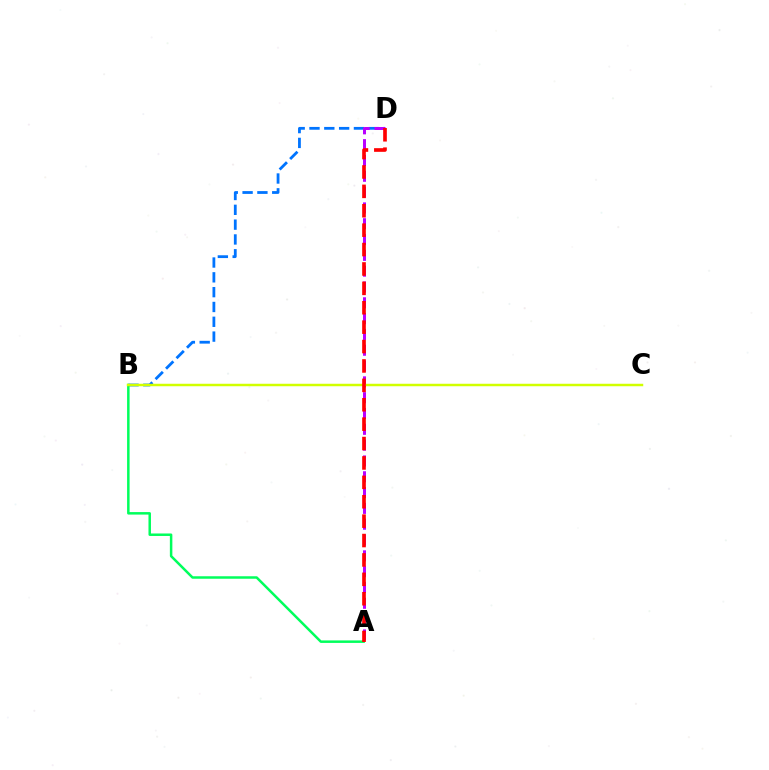{('B', 'D'): [{'color': '#0074ff', 'line_style': 'dashed', 'thickness': 2.01}], ('A', 'D'): [{'color': '#b900ff', 'line_style': 'dashed', 'thickness': 2.15}, {'color': '#ff0000', 'line_style': 'dashed', 'thickness': 2.64}], ('A', 'B'): [{'color': '#00ff5c', 'line_style': 'solid', 'thickness': 1.8}], ('B', 'C'): [{'color': '#d1ff00', 'line_style': 'solid', 'thickness': 1.78}]}